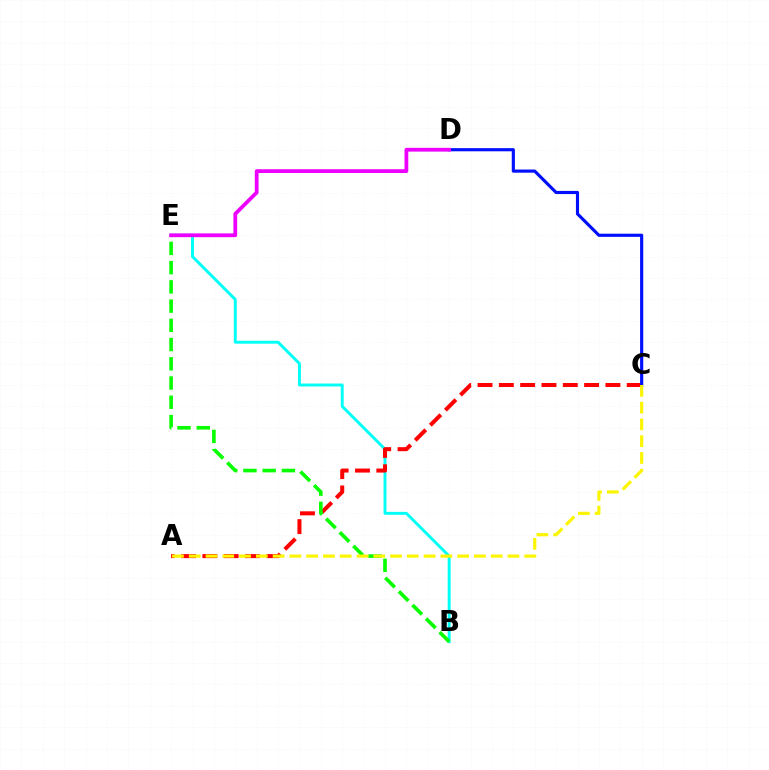{('B', 'E'): [{'color': '#00fff6', 'line_style': 'solid', 'thickness': 2.11}, {'color': '#08ff00', 'line_style': 'dashed', 'thickness': 2.61}], ('A', 'C'): [{'color': '#ff0000', 'line_style': 'dashed', 'thickness': 2.9}, {'color': '#fcf500', 'line_style': 'dashed', 'thickness': 2.28}], ('C', 'D'): [{'color': '#0010ff', 'line_style': 'solid', 'thickness': 2.27}], ('D', 'E'): [{'color': '#ee00ff', 'line_style': 'solid', 'thickness': 2.71}]}